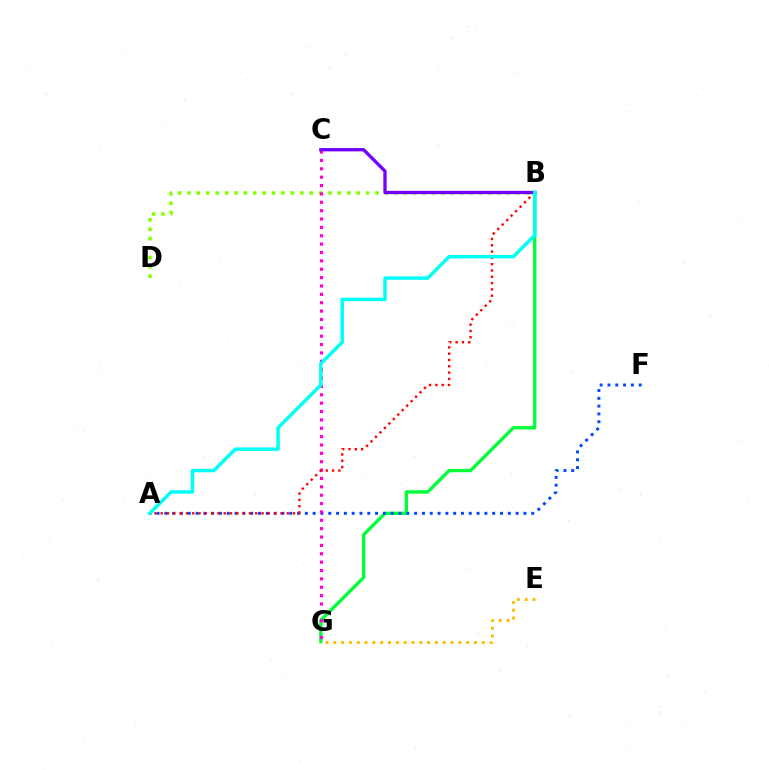{('E', 'G'): [{'color': '#ffbd00', 'line_style': 'dotted', 'thickness': 2.12}], ('B', 'G'): [{'color': '#00ff39', 'line_style': 'solid', 'thickness': 2.41}], ('B', 'D'): [{'color': '#84ff00', 'line_style': 'dotted', 'thickness': 2.55}], ('A', 'F'): [{'color': '#004bff', 'line_style': 'dotted', 'thickness': 2.12}], ('C', 'G'): [{'color': '#ff00cf', 'line_style': 'dotted', 'thickness': 2.27}], ('B', 'C'): [{'color': '#7200ff', 'line_style': 'solid', 'thickness': 2.38}], ('A', 'B'): [{'color': '#ff0000', 'line_style': 'dotted', 'thickness': 1.71}, {'color': '#00fff6', 'line_style': 'solid', 'thickness': 2.51}]}